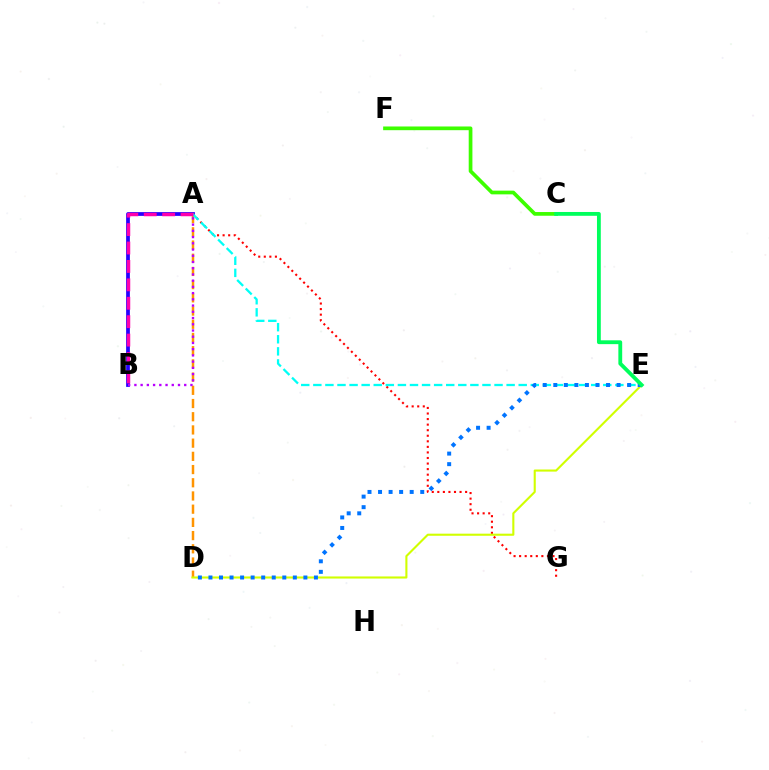{('A', 'D'): [{'color': '#ff9400', 'line_style': 'dashed', 'thickness': 1.79}], ('A', 'B'): [{'color': '#2500ff', 'line_style': 'solid', 'thickness': 2.7}, {'color': '#b900ff', 'line_style': 'dotted', 'thickness': 1.69}, {'color': '#ff00ac', 'line_style': 'dashed', 'thickness': 2.5}], ('A', 'G'): [{'color': '#ff0000', 'line_style': 'dotted', 'thickness': 1.51}], ('A', 'E'): [{'color': '#00fff6', 'line_style': 'dashed', 'thickness': 1.64}], ('C', 'F'): [{'color': '#3dff00', 'line_style': 'solid', 'thickness': 2.67}], ('D', 'E'): [{'color': '#d1ff00', 'line_style': 'solid', 'thickness': 1.51}, {'color': '#0074ff', 'line_style': 'dotted', 'thickness': 2.87}], ('C', 'E'): [{'color': '#00ff5c', 'line_style': 'solid', 'thickness': 2.75}]}